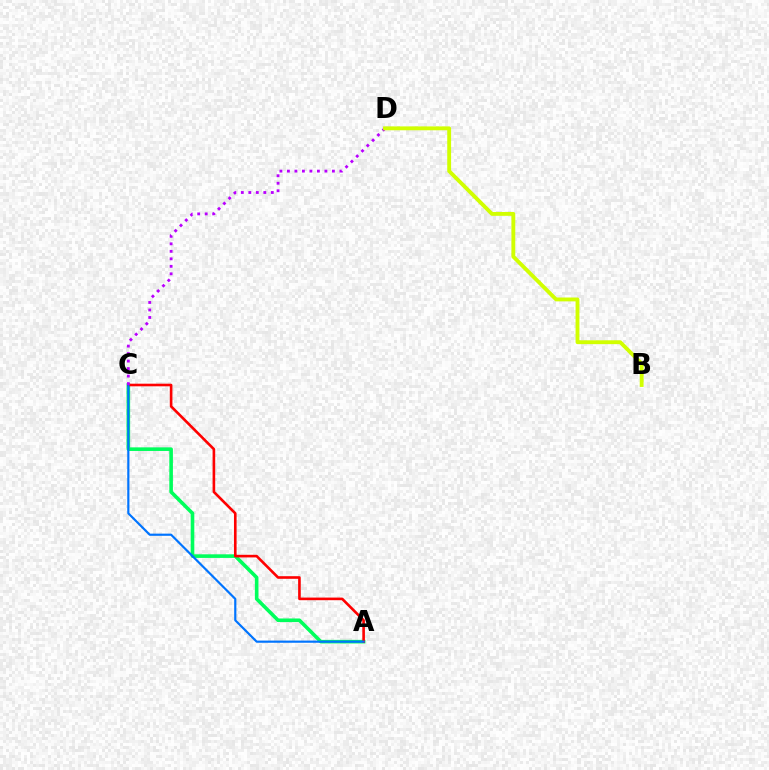{('A', 'C'): [{'color': '#00ff5c', 'line_style': 'solid', 'thickness': 2.6}, {'color': '#ff0000', 'line_style': 'solid', 'thickness': 1.89}, {'color': '#0074ff', 'line_style': 'solid', 'thickness': 1.57}], ('C', 'D'): [{'color': '#b900ff', 'line_style': 'dotted', 'thickness': 2.04}], ('B', 'D'): [{'color': '#d1ff00', 'line_style': 'solid', 'thickness': 2.78}]}